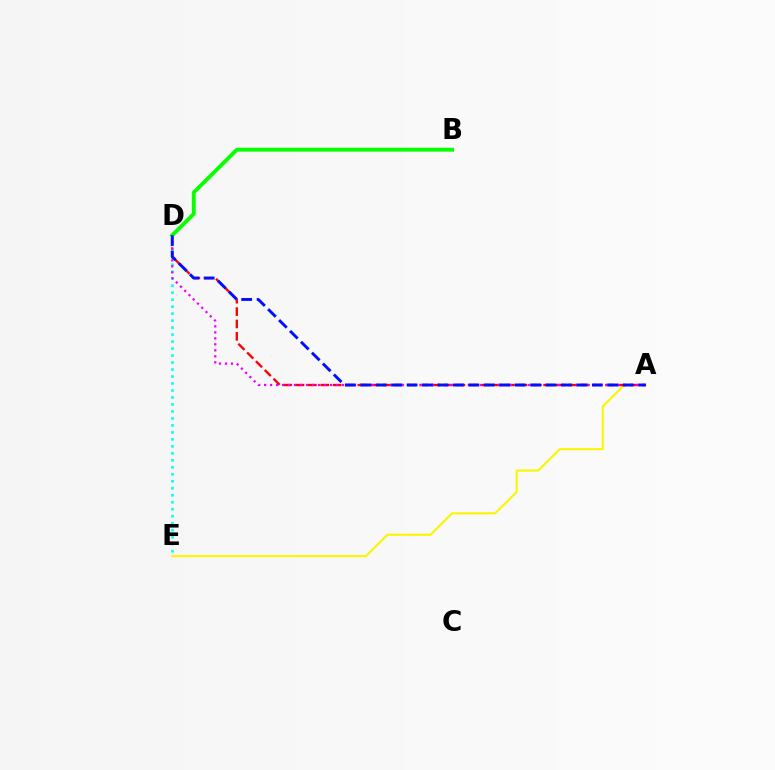{('A', 'E'): [{'color': '#fcf500', 'line_style': 'solid', 'thickness': 1.51}], ('A', 'D'): [{'color': '#ff0000', 'line_style': 'dashed', 'thickness': 1.68}, {'color': '#ee00ff', 'line_style': 'dotted', 'thickness': 1.63}, {'color': '#0010ff', 'line_style': 'dashed', 'thickness': 2.1}], ('D', 'E'): [{'color': '#00fff6', 'line_style': 'dotted', 'thickness': 1.9}], ('B', 'D'): [{'color': '#08ff00', 'line_style': 'solid', 'thickness': 2.78}]}